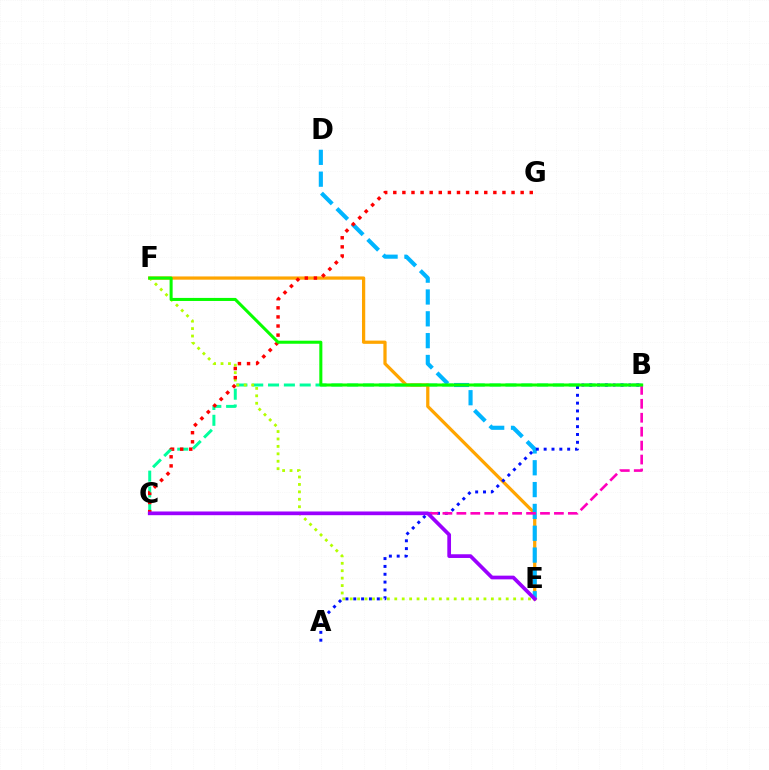{('B', 'C'): [{'color': '#00ff9d', 'line_style': 'dashed', 'thickness': 2.15}, {'color': '#ff00bd', 'line_style': 'dashed', 'thickness': 1.89}], ('E', 'F'): [{'color': '#ffa500', 'line_style': 'solid', 'thickness': 2.33}, {'color': '#b3ff00', 'line_style': 'dotted', 'thickness': 2.02}], ('D', 'E'): [{'color': '#00b5ff', 'line_style': 'dashed', 'thickness': 2.97}], ('A', 'B'): [{'color': '#0010ff', 'line_style': 'dotted', 'thickness': 2.13}], ('C', 'G'): [{'color': '#ff0000', 'line_style': 'dotted', 'thickness': 2.47}], ('B', 'F'): [{'color': '#08ff00', 'line_style': 'solid', 'thickness': 2.19}], ('C', 'E'): [{'color': '#9b00ff', 'line_style': 'solid', 'thickness': 2.67}]}